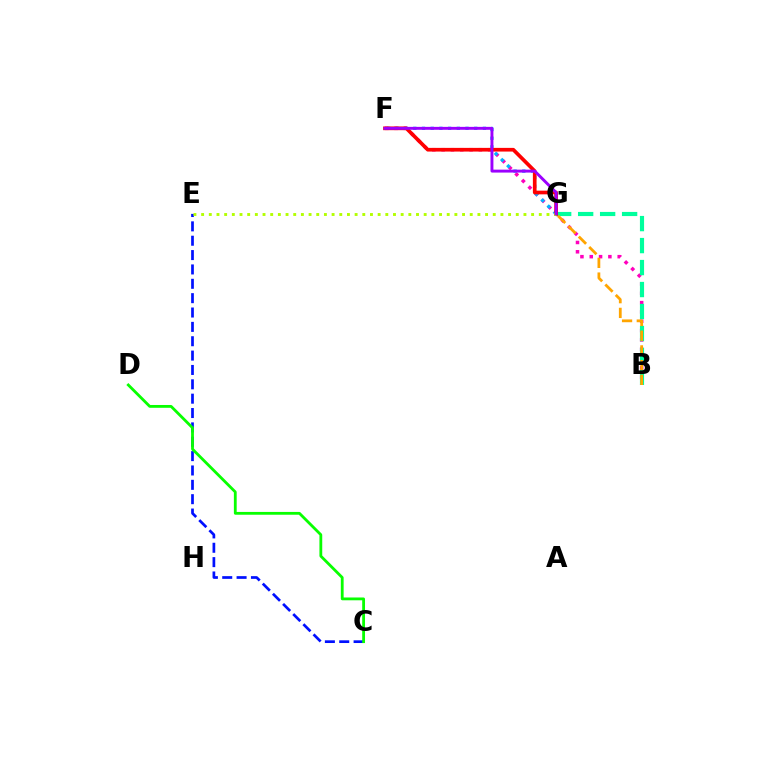{('B', 'F'): [{'color': '#ff00bd', 'line_style': 'dotted', 'thickness': 2.53}], ('C', 'E'): [{'color': '#0010ff', 'line_style': 'dashed', 'thickness': 1.95}], ('F', 'G'): [{'color': '#00b5ff', 'line_style': 'dotted', 'thickness': 2.36}, {'color': '#ff0000', 'line_style': 'solid', 'thickness': 2.65}, {'color': '#9b00ff', 'line_style': 'solid', 'thickness': 2.1}], ('B', 'G'): [{'color': '#00ff9d', 'line_style': 'dashed', 'thickness': 2.99}, {'color': '#ffa500', 'line_style': 'dashed', 'thickness': 2.0}], ('C', 'D'): [{'color': '#08ff00', 'line_style': 'solid', 'thickness': 2.02}], ('E', 'G'): [{'color': '#b3ff00', 'line_style': 'dotted', 'thickness': 2.09}]}